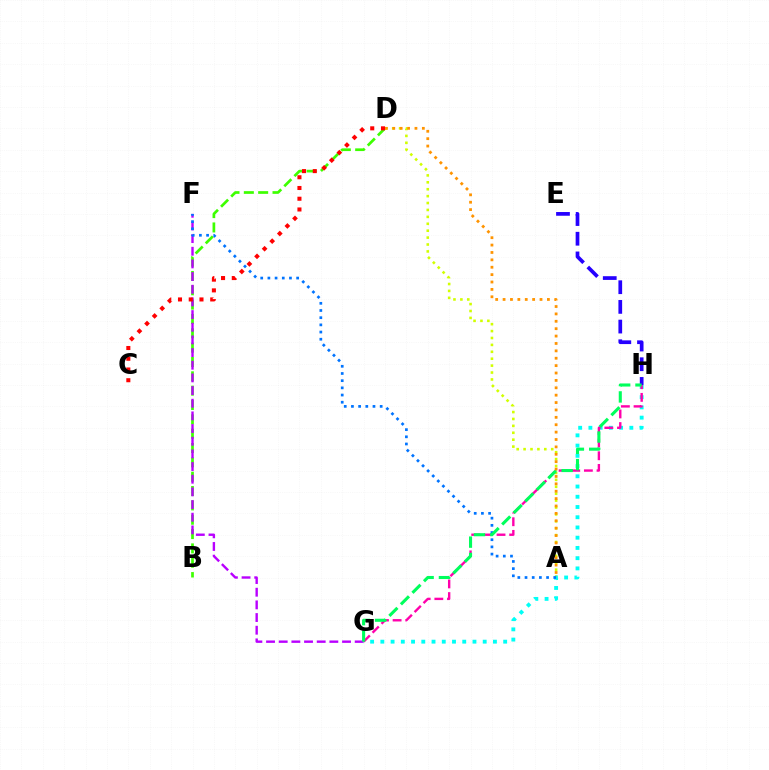{('B', 'D'): [{'color': '#3dff00', 'line_style': 'dashed', 'thickness': 1.95}], ('A', 'D'): [{'color': '#d1ff00', 'line_style': 'dotted', 'thickness': 1.88}, {'color': '#ff9400', 'line_style': 'dotted', 'thickness': 2.01}], ('F', 'G'): [{'color': '#b900ff', 'line_style': 'dashed', 'thickness': 1.72}], ('C', 'D'): [{'color': '#ff0000', 'line_style': 'dotted', 'thickness': 2.92}], ('G', 'H'): [{'color': '#00fff6', 'line_style': 'dotted', 'thickness': 2.78}, {'color': '#ff00ac', 'line_style': 'dashed', 'thickness': 1.72}, {'color': '#00ff5c', 'line_style': 'dashed', 'thickness': 2.22}], ('E', 'H'): [{'color': '#2500ff', 'line_style': 'dashed', 'thickness': 2.67}], ('A', 'F'): [{'color': '#0074ff', 'line_style': 'dotted', 'thickness': 1.95}]}